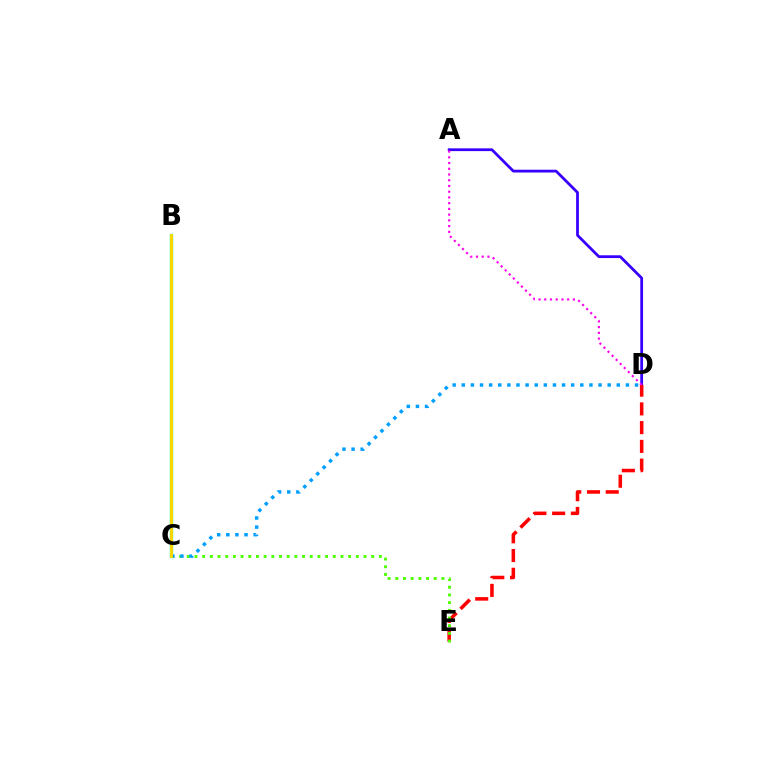{('B', 'C'): [{'color': '#00ff86', 'line_style': 'solid', 'thickness': 2.43}, {'color': '#ffd500', 'line_style': 'solid', 'thickness': 2.1}], ('A', 'D'): [{'color': '#3700ff', 'line_style': 'solid', 'thickness': 2.0}, {'color': '#ff00ed', 'line_style': 'dotted', 'thickness': 1.56}], ('D', 'E'): [{'color': '#ff0000', 'line_style': 'dashed', 'thickness': 2.55}], ('C', 'E'): [{'color': '#4fff00', 'line_style': 'dotted', 'thickness': 2.09}], ('C', 'D'): [{'color': '#009eff', 'line_style': 'dotted', 'thickness': 2.48}]}